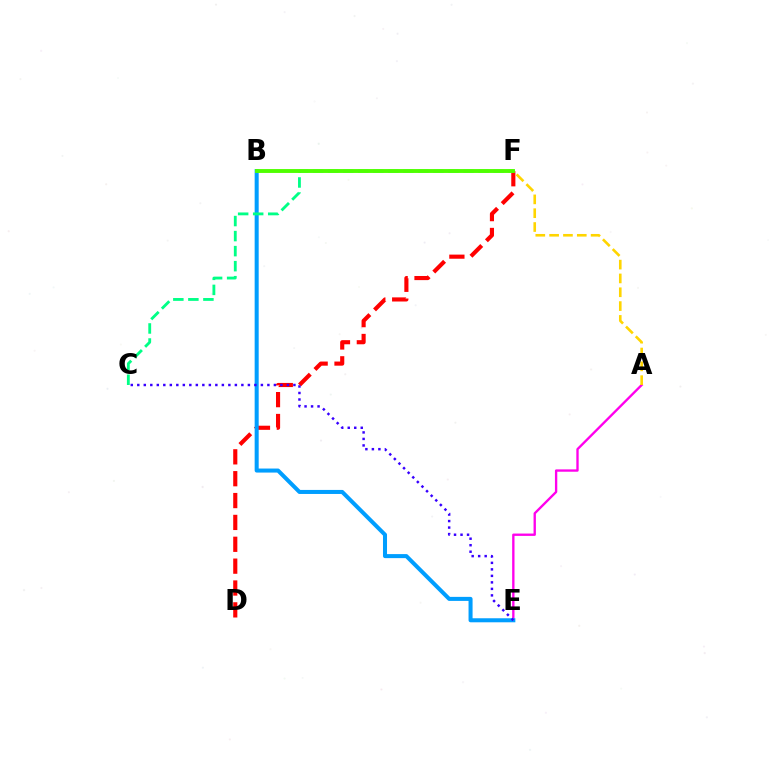{('A', 'E'): [{'color': '#ff00ed', 'line_style': 'solid', 'thickness': 1.69}], ('D', 'F'): [{'color': '#ff0000', 'line_style': 'dashed', 'thickness': 2.97}], ('B', 'E'): [{'color': '#009eff', 'line_style': 'solid', 'thickness': 2.9}], ('C', 'E'): [{'color': '#3700ff', 'line_style': 'dotted', 'thickness': 1.77}], ('C', 'F'): [{'color': '#00ff86', 'line_style': 'dashed', 'thickness': 2.04}], ('A', 'F'): [{'color': '#ffd500', 'line_style': 'dashed', 'thickness': 1.88}], ('B', 'F'): [{'color': '#4fff00', 'line_style': 'solid', 'thickness': 2.8}]}